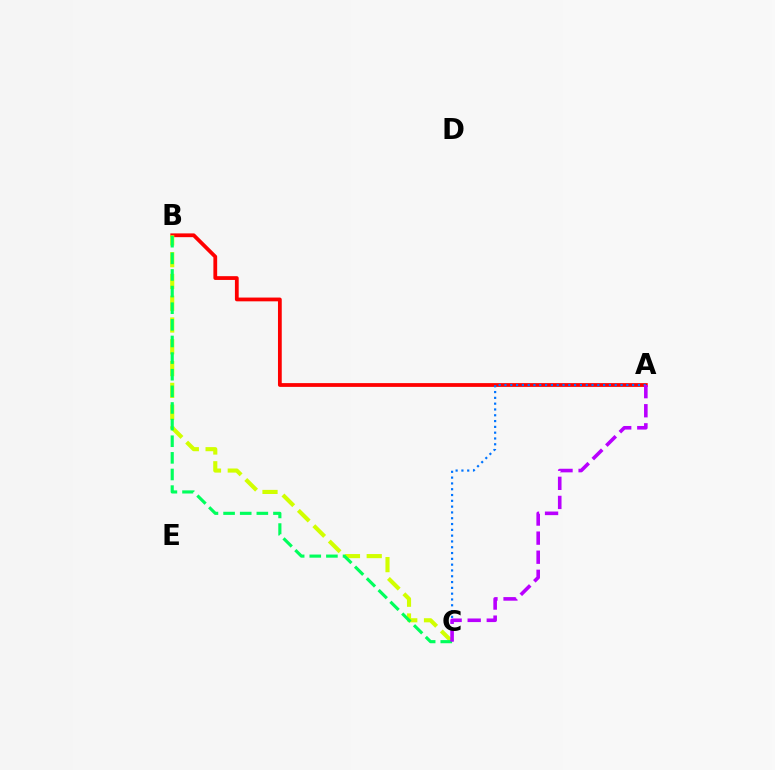{('A', 'B'): [{'color': '#ff0000', 'line_style': 'solid', 'thickness': 2.72}], ('A', 'C'): [{'color': '#0074ff', 'line_style': 'dotted', 'thickness': 1.58}, {'color': '#b900ff', 'line_style': 'dashed', 'thickness': 2.59}], ('B', 'C'): [{'color': '#d1ff00', 'line_style': 'dashed', 'thickness': 2.96}, {'color': '#00ff5c', 'line_style': 'dashed', 'thickness': 2.26}]}